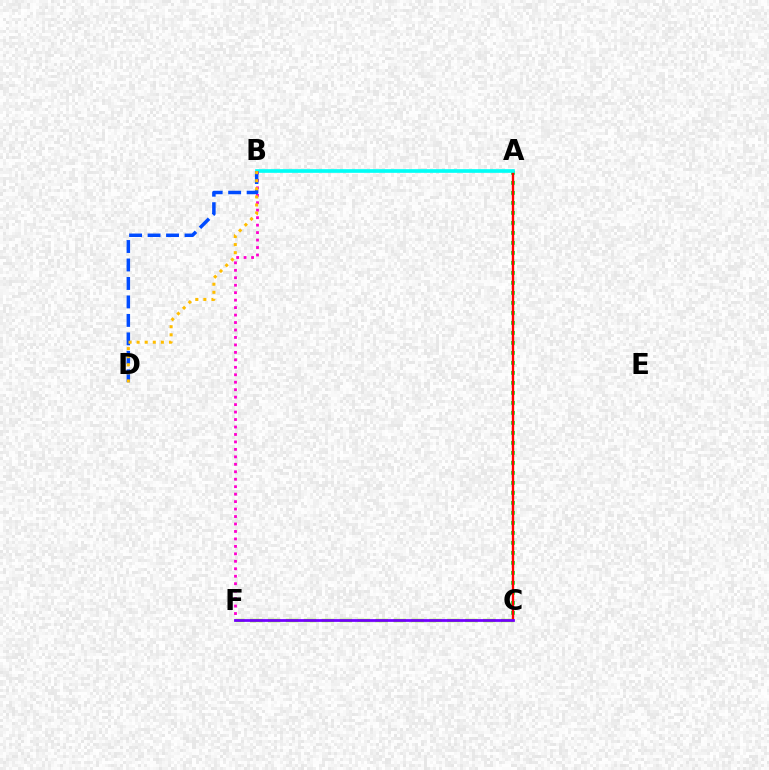{('C', 'F'): [{'color': '#84ff00', 'line_style': 'dashed', 'thickness': 2.44}, {'color': '#7200ff', 'line_style': 'solid', 'thickness': 1.98}], ('A', 'C'): [{'color': '#00ff39', 'line_style': 'dotted', 'thickness': 2.72}, {'color': '#ff0000', 'line_style': 'solid', 'thickness': 1.72}], ('A', 'B'): [{'color': '#00fff6', 'line_style': 'solid', 'thickness': 2.63}], ('B', 'F'): [{'color': '#ff00cf', 'line_style': 'dotted', 'thickness': 2.03}], ('B', 'D'): [{'color': '#004bff', 'line_style': 'dashed', 'thickness': 2.51}, {'color': '#ffbd00', 'line_style': 'dotted', 'thickness': 2.2}]}